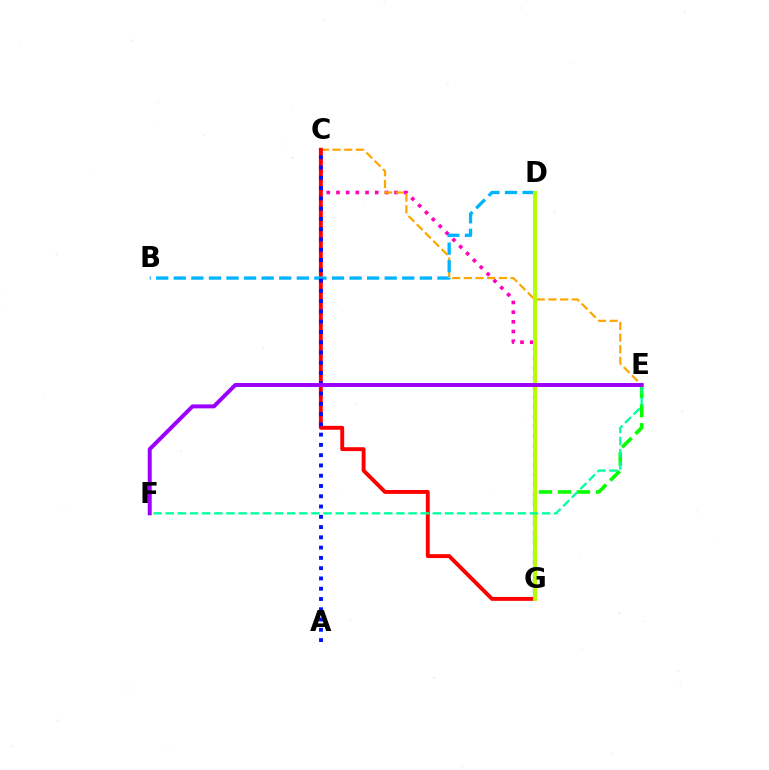{('E', 'G'): [{'color': '#08ff00', 'line_style': 'dashed', 'thickness': 2.59}], ('C', 'G'): [{'color': '#ff00bd', 'line_style': 'dotted', 'thickness': 2.63}, {'color': '#ff0000', 'line_style': 'solid', 'thickness': 2.81}], ('C', 'E'): [{'color': '#ffa500', 'line_style': 'dashed', 'thickness': 1.59}], ('B', 'D'): [{'color': '#00b5ff', 'line_style': 'dashed', 'thickness': 2.39}], ('D', 'G'): [{'color': '#b3ff00', 'line_style': 'solid', 'thickness': 2.82}], ('A', 'C'): [{'color': '#0010ff', 'line_style': 'dotted', 'thickness': 2.79}], ('E', 'F'): [{'color': '#00ff9d', 'line_style': 'dashed', 'thickness': 1.65}, {'color': '#9b00ff', 'line_style': 'solid', 'thickness': 2.85}]}